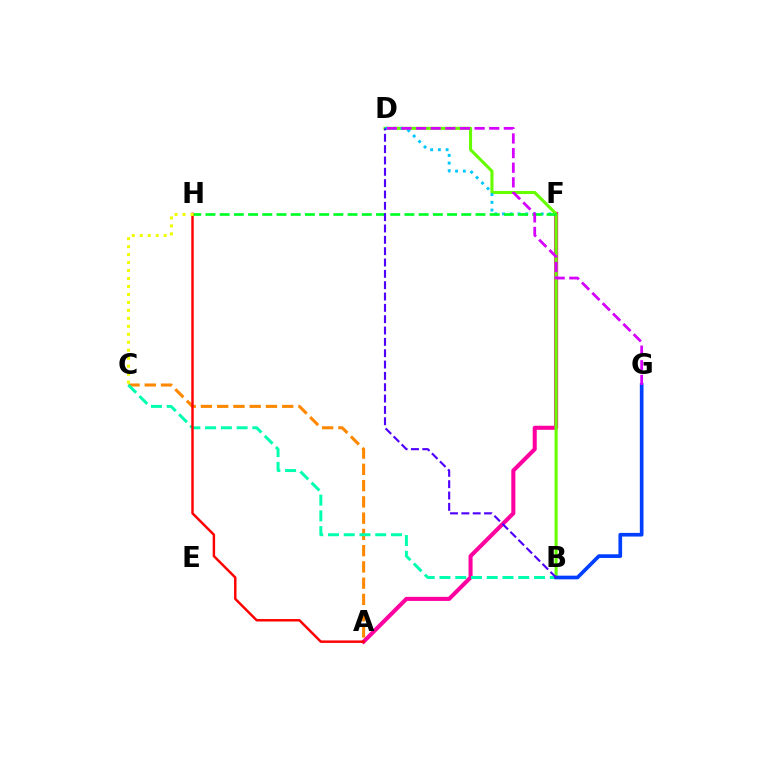{('A', 'F'): [{'color': '#ff00a0', 'line_style': 'solid', 'thickness': 2.92}], ('A', 'C'): [{'color': '#ff8800', 'line_style': 'dashed', 'thickness': 2.21}], ('B', 'C'): [{'color': '#00ffaf', 'line_style': 'dashed', 'thickness': 2.14}], ('B', 'D'): [{'color': '#66ff00', 'line_style': 'solid', 'thickness': 2.22}, {'color': '#4f00ff', 'line_style': 'dashed', 'thickness': 1.54}], ('D', 'F'): [{'color': '#00c7ff', 'line_style': 'dotted', 'thickness': 2.1}], ('B', 'G'): [{'color': '#003fff', 'line_style': 'solid', 'thickness': 2.64}], ('A', 'H'): [{'color': '#ff0000', 'line_style': 'solid', 'thickness': 1.77}], ('F', 'H'): [{'color': '#00ff27', 'line_style': 'dashed', 'thickness': 1.93}], ('D', 'G'): [{'color': '#d600ff', 'line_style': 'dashed', 'thickness': 1.99}], ('C', 'H'): [{'color': '#eeff00', 'line_style': 'dotted', 'thickness': 2.17}]}